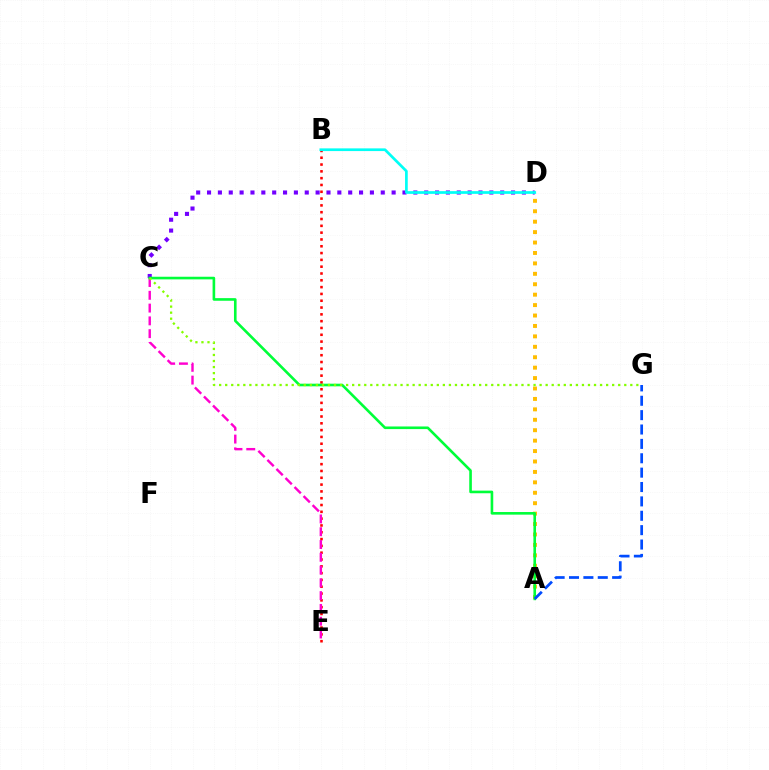{('A', 'D'): [{'color': '#ffbd00', 'line_style': 'dotted', 'thickness': 2.83}], ('B', 'E'): [{'color': '#ff0000', 'line_style': 'dotted', 'thickness': 1.85}], ('C', 'E'): [{'color': '#ff00cf', 'line_style': 'dashed', 'thickness': 1.74}], ('C', 'D'): [{'color': '#7200ff', 'line_style': 'dotted', 'thickness': 2.95}], ('A', 'C'): [{'color': '#00ff39', 'line_style': 'solid', 'thickness': 1.89}], ('C', 'G'): [{'color': '#84ff00', 'line_style': 'dotted', 'thickness': 1.64}], ('B', 'D'): [{'color': '#00fff6', 'line_style': 'solid', 'thickness': 1.95}], ('A', 'G'): [{'color': '#004bff', 'line_style': 'dashed', 'thickness': 1.95}]}